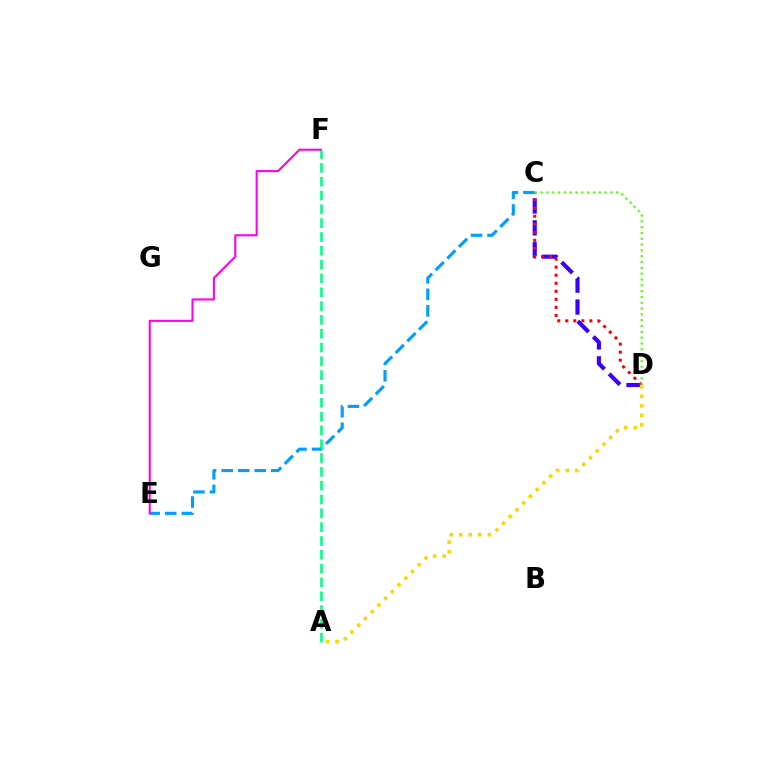{('C', 'D'): [{'color': '#3700ff', 'line_style': 'dashed', 'thickness': 2.97}, {'color': '#ff0000', 'line_style': 'dotted', 'thickness': 2.18}, {'color': '#4fff00', 'line_style': 'dotted', 'thickness': 1.58}], ('C', 'E'): [{'color': '#009eff', 'line_style': 'dashed', 'thickness': 2.25}], ('A', 'F'): [{'color': '#00ff86', 'line_style': 'dashed', 'thickness': 1.88}], ('A', 'D'): [{'color': '#ffd500', 'line_style': 'dotted', 'thickness': 2.58}], ('E', 'F'): [{'color': '#ff00ed', 'line_style': 'solid', 'thickness': 1.5}]}